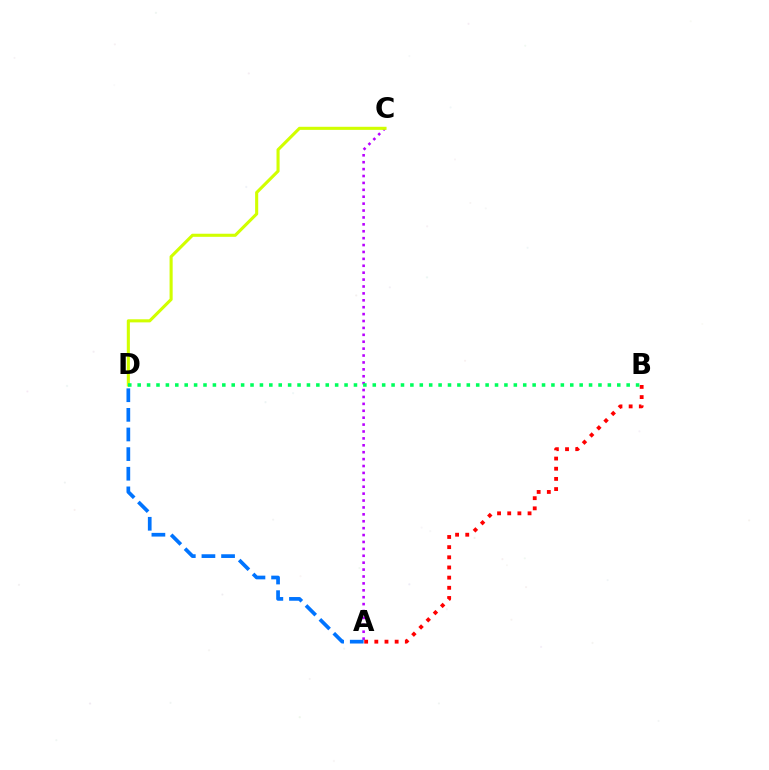{('A', 'C'): [{'color': '#b900ff', 'line_style': 'dotted', 'thickness': 1.88}], ('C', 'D'): [{'color': '#d1ff00', 'line_style': 'solid', 'thickness': 2.23}], ('A', 'B'): [{'color': '#ff0000', 'line_style': 'dotted', 'thickness': 2.76}], ('A', 'D'): [{'color': '#0074ff', 'line_style': 'dashed', 'thickness': 2.67}], ('B', 'D'): [{'color': '#00ff5c', 'line_style': 'dotted', 'thickness': 2.55}]}